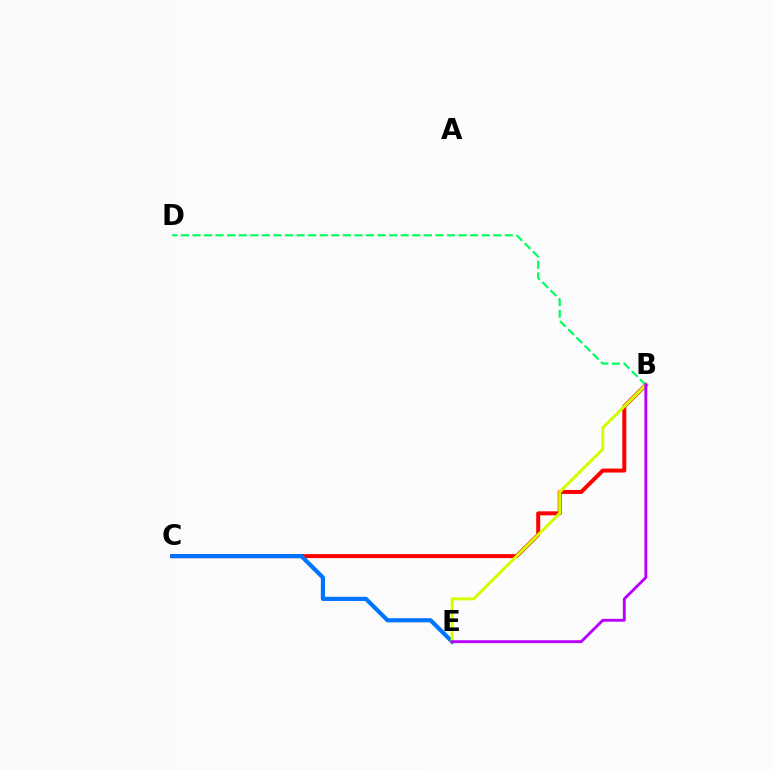{('B', 'C'): [{'color': '#ff0000', 'line_style': 'solid', 'thickness': 2.87}], ('C', 'E'): [{'color': '#0074ff', 'line_style': 'solid', 'thickness': 3.0}], ('B', 'D'): [{'color': '#00ff5c', 'line_style': 'dashed', 'thickness': 1.57}], ('B', 'E'): [{'color': '#d1ff00', 'line_style': 'solid', 'thickness': 2.14}, {'color': '#b900ff', 'line_style': 'solid', 'thickness': 2.07}]}